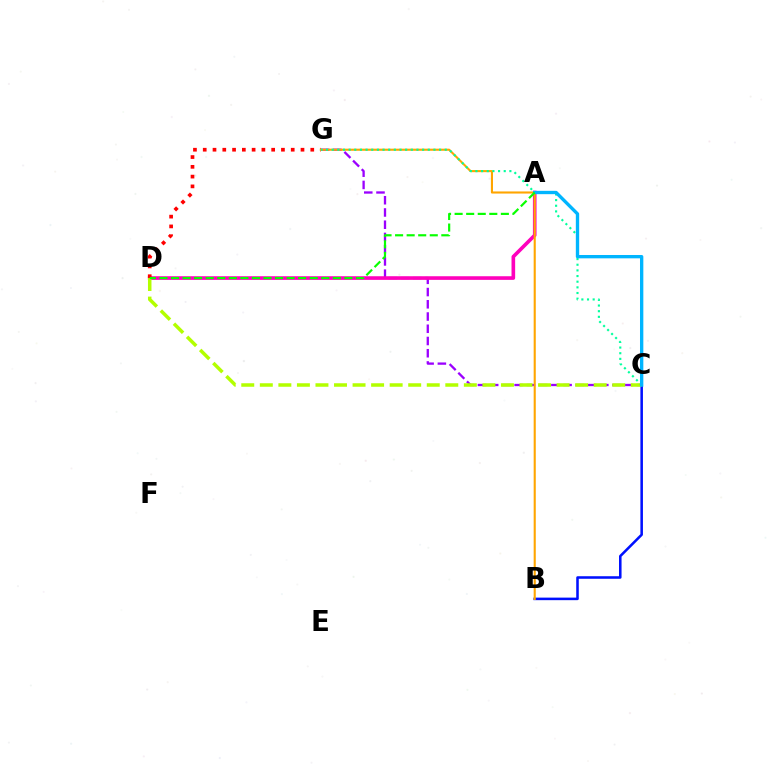{('C', 'G'): [{'color': '#9b00ff', 'line_style': 'dashed', 'thickness': 1.66}, {'color': '#00ff9d', 'line_style': 'dotted', 'thickness': 1.54}], ('A', 'D'): [{'color': '#ff00bd', 'line_style': 'solid', 'thickness': 2.62}, {'color': '#08ff00', 'line_style': 'dashed', 'thickness': 1.57}], ('B', 'C'): [{'color': '#0010ff', 'line_style': 'solid', 'thickness': 1.84}], ('D', 'G'): [{'color': '#ff0000', 'line_style': 'dotted', 'thickness': 2.66}], ('C', 'D'): [{'color': '#b3ff00', 'line_style': 'dashed', 'thickness': 2.52}], ('B', 'G'): [{'color': '#ffa500', 'line_style': 'solid', 'thickness': 1.52}], ('A', 'C'): [{'color': '#00b5ff', 'line_style': 'solid', 'thickness': 2.41}]}